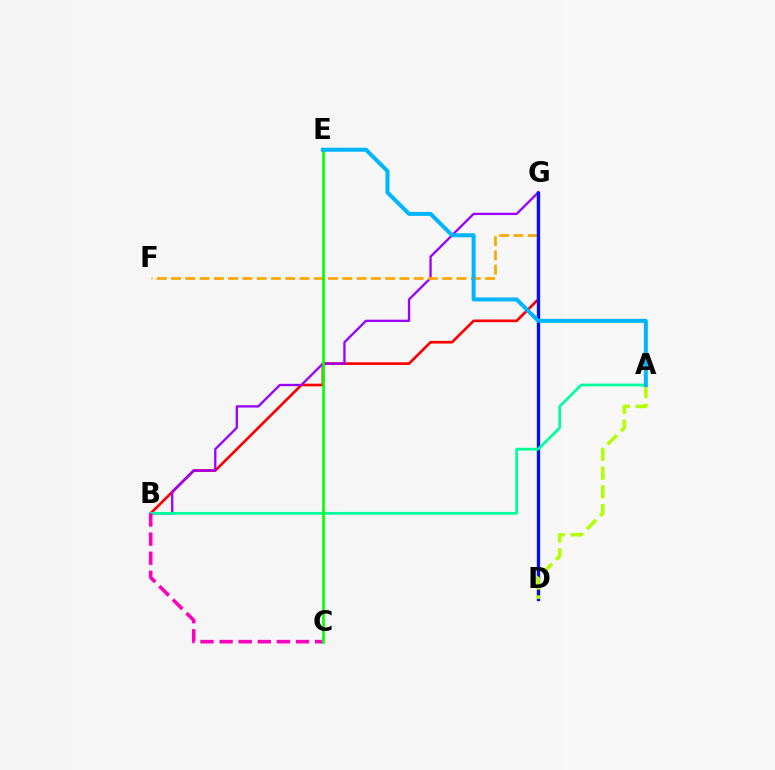{('B', 'G'): [{'color': '#ff0000', 'line_style': 'solid', 'thickness': 1.92}, {'color': '#9b00ff', 'line_style': 'solid', 'thickness': 1.66}], ('F', 'G'): [{'color': '#ffa500', 'line_style': 'dashed', 'thickness': 1.94}], ('D', 'G'): [{'color': '#0010ff', 'line_style': 'solid', 'thickness': 2.39}], ('A', 'B'): [{'color': '#00ff9d', 'line_style': 'solid', 'thickness': 1.97}], ('B', 'C'): [{'color': '#ff00bd', 'line_style': 'dashed', 'thickness': 2.6}], ('C', 'E'): [{'color': '#08ff00', 'line_style': 'solid', 'thickness': 1.92}], ('A', 'D'): [{'color': '#b3ff00', 'line_style': 'dashed', 'thickness': 2.54}], ('A', 'E'): [{'color': '#00b5ff', 'line_style': 'solid', 'thickness': 2.87}]}